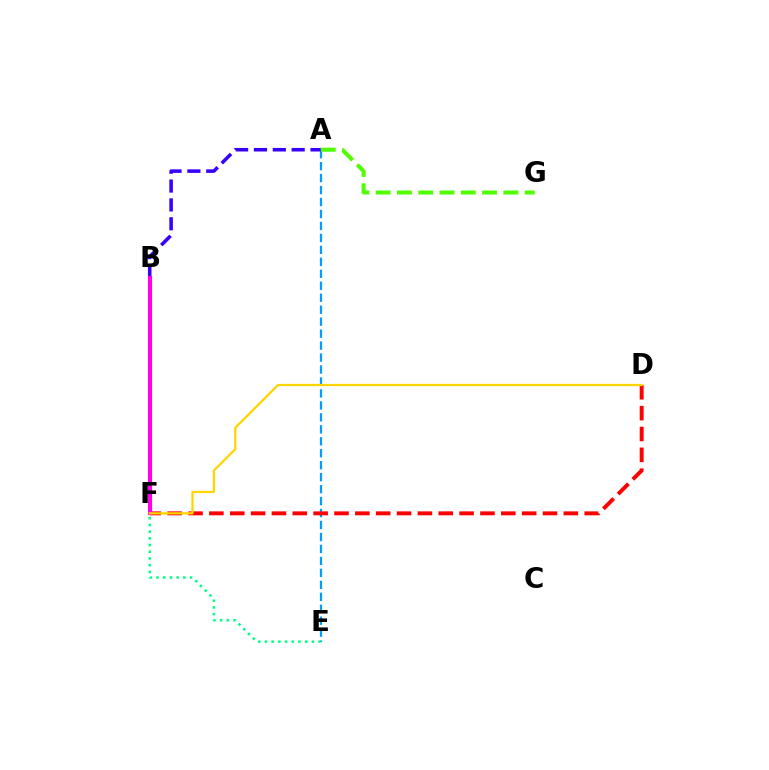{('A', 'E'): [{'color': '#009eff', 'line_style': 'dashed', 'thickness': 1.63}], ('A', 'B'): [{'color': '#3700ff', 'line_style': 'dashed', 'thickness': 2.56}], ('D', 'F'): [{'color': '#ff0000', 'line_style': 'dashed', 'thickness': 2.83}, {'color': '#ffd500', 'line_style': 'solid', 'thickness': 1.62}], ('E', 'F'): [{'color': '#00ff86', 'line_style': 'dotted', 'thickness': 1.82}], ('B', 'F'): [{'color': '#ff00ed', 'line_style': 'solid', 'thickness': 2.96}], ('A', 'G'): [{'color': '#4fff00', 'line_style': 'dashed', 'thickness': 2.89}]}